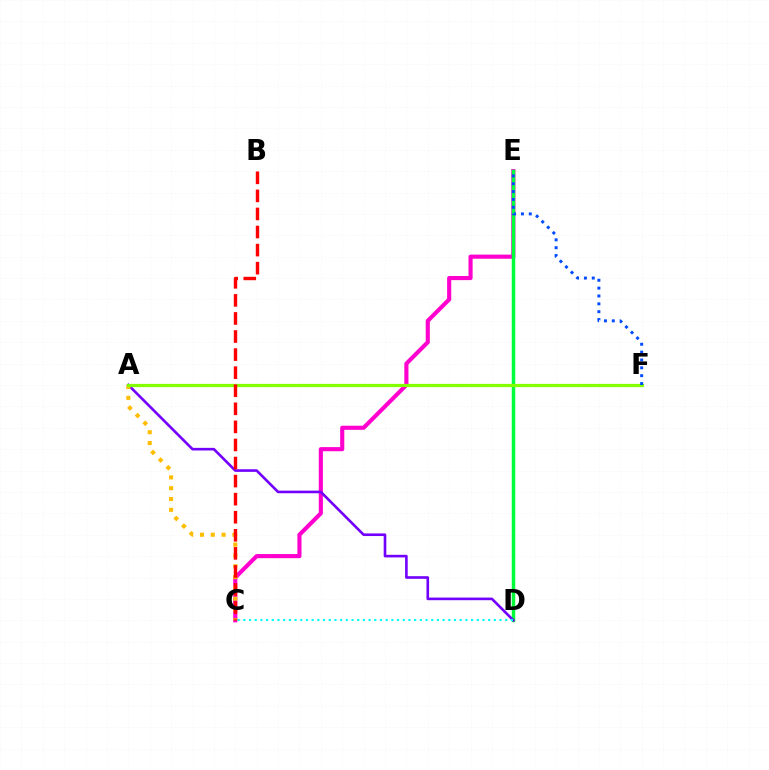{('C', 'E'): [{'color': '#ff00cf', 'line_style': 'solid', 'thickness': 2.97}], ('D', 'E'): [{'color': '#00ff39', 'line_style': 'solid', 'thickness': 2.49}], ('A', 'D'): [{'color': '#7200ff', 'line_style': 'solid', 'thickness': 1.88}], ('A', 'C'): [{'color': '#ffbd00', 'line_style': 'dotted', 'thickness': 2.94}], ('C', 'D'): [{'color': '#00fff6', 'line_style': 'dotted', 'thickness': 1.55}], ('A', 'F'): [{'color': '#84ff00', 'line_style': 'solid', 'thickness': 2.34}], ('E', 'F'): [{'color': '#004bff', 'line_style': 'dotted', 'thickness': 2.13}], ('B', 'C'): [{'color': '#ff0000', 'line_style': 'dashed', 'thickness': 2.45}]}